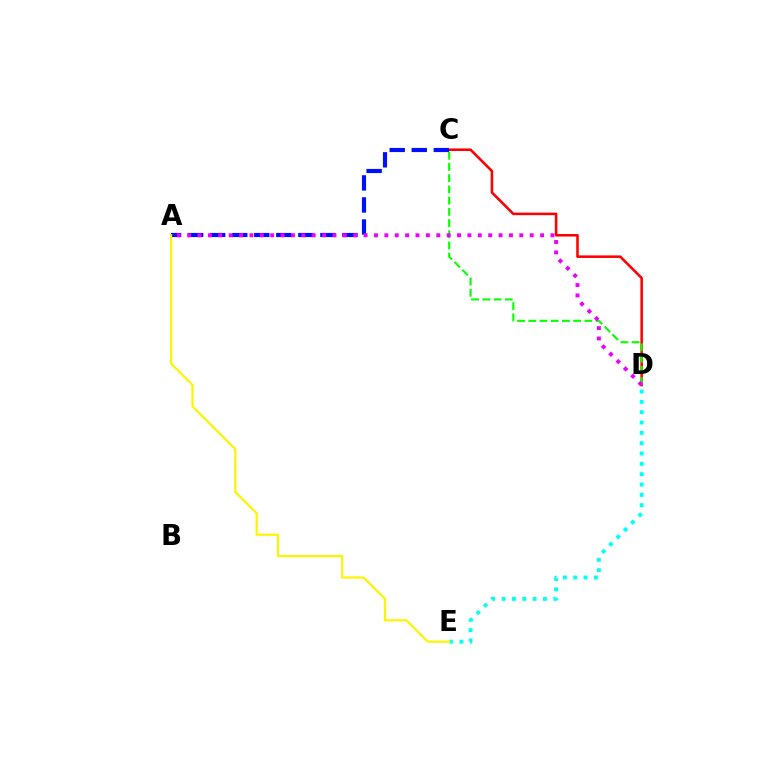{('D', 'E'): [{'color': '#00fff6', 'line_style': 'dotted', 'thickness': 2.81}], ('C', 'D'): [{'color': '#ff0000', 'line_style': 'solid', 'thickness': 1.84}, {'color': '#08ff00', 'line_style': 'dashed', 'thickness': 1.52}], ('A', 'C'): [{'color': '#0010ff', 'line_style': 'dashed', 'thickness': 2.99}], ('A', 'E'): [{'color': '#fcf500', 'line_style': 'solid', 'thickness': 1.59}], ('A', 'D'): [{'color': '#ee00ff', 'line_style': 'dotted', 'thickness': 2.82}]}